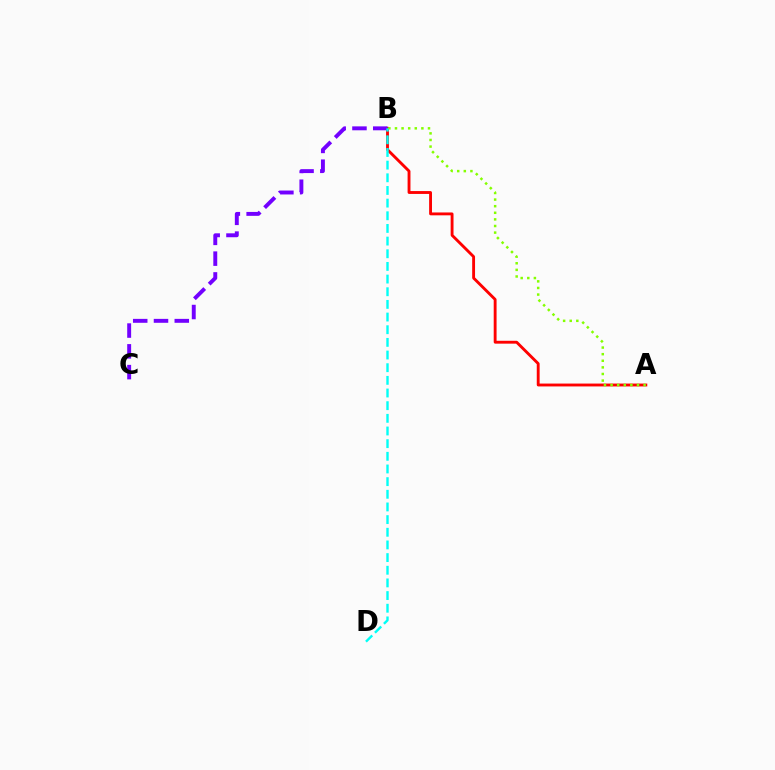{('A', 'B'): [{'color': '#ff0000', 'line_style': 'solid', 'thickness': 2.06}, {'color': '#84ff00', 'line_style': 'dotted', 'thickness': 1.79}], ('B', 'C'): [{'color': '#7200ff', 'line_style': 'dashed', 'thickness': 2.82}], ('B', 'D'): [{'color': '#00fff6', 'line_style': 'dashed', 'thickness': 1.72}]}